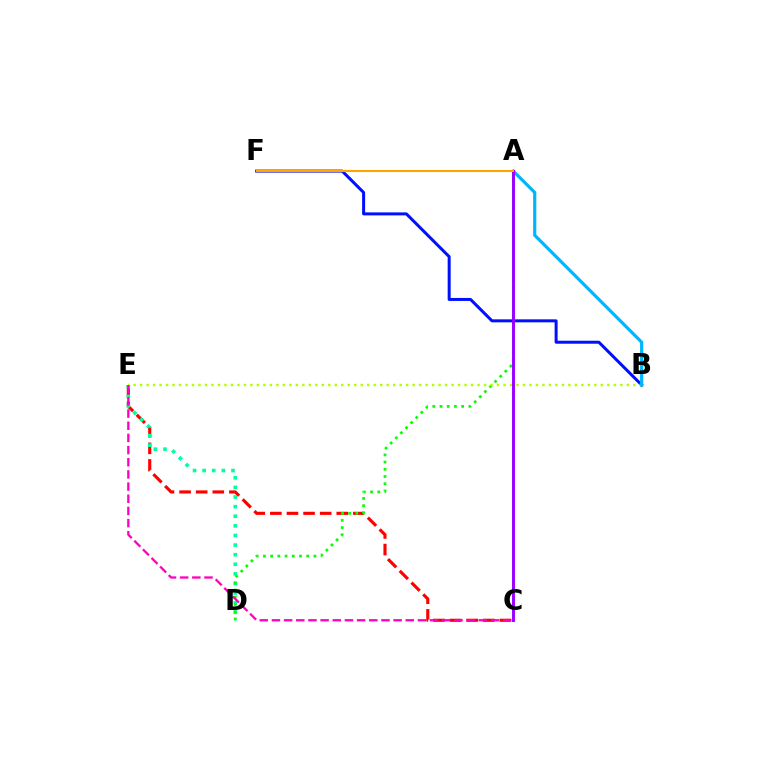{('C', 'E'): [{'color': '#ff0000', 'line_style': 'dashed', 'thickness': 2.26}, {'color': '#ff00bd', 'line_style': 'dashed', 'thickness': 1.65}], ('D', 'E'): [{'color': '#00ff9d', 'line_style': 'dotted', 'thickness': 2.61}], ('A', 'D'): [{'color': '#08ff00', 'line_style': 'dotted', 'thickness': 1.96}], ('B', 'F'): [{'color': '#0010ff', 'line_style': 'solid', 'thickness': 2.16}], ('B', 'E'): [{'color': '#b3ff00', 'line_style': 'dotted', 'thickness': 1.76}], ('A', 'B'): [{'color': '#00b5ff', 'line_style': 'solid', 'thickness': 2.3}], ('A', 'C'): [{'color': '#9b00ff', 'line_style': 'solid', 'thickness': 2.12}], ('A', 'F'): [{'color': '#ffa500', 'line_style': 'solid', 'thickness': 1.53}]}